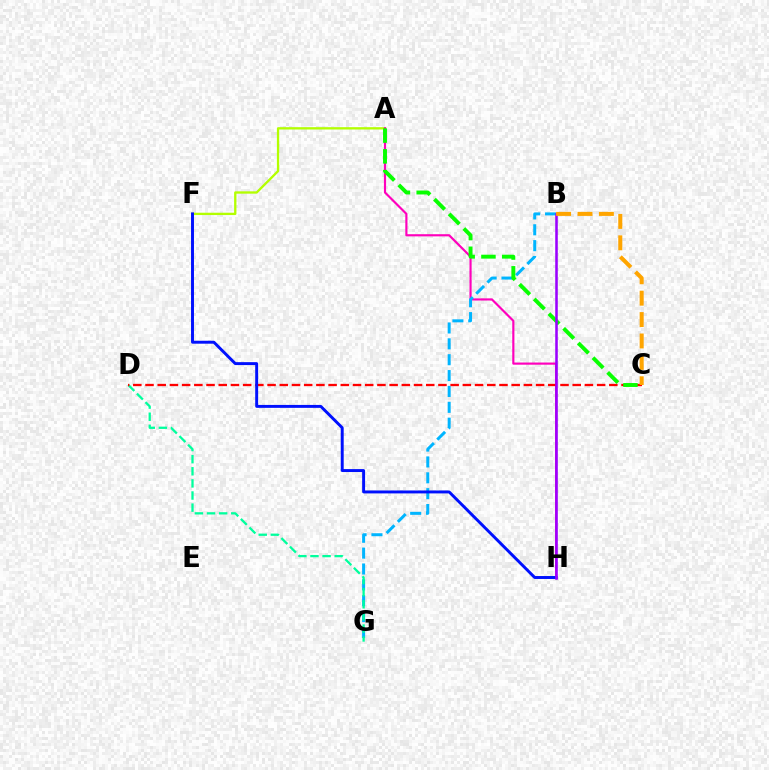{('A', 'F'): [{'color': '#b3ff00', 'line_style': 'solid', 'thickness': 1.67}], ('A', 'H'): [{'color': '#ff00bd', 'line_style': 'solid', 'thickness': 1.56}], ('B', 'G'): [{'color': '#00b5ff', 'line_style': 'dashed', 'thickness': 2.16}], ('D', 'G'): [{'color': '#00ff9d', 'line_style': 'dashed', 'thickness': 1.65}], ('C', 'D'): [{'color': '#ff0000', 'line_style': 'dashed', 'thickness': 1.66}], ('A', 'C'): [{'color': '#08ff00', 'line_style': 'dashed', 'thickness': 2.82}], ('F', 'H'): [{'color': '#0010ff', 'line_style': 'solid', 'thickness': 2.11}], ('B', 'H'): [{'color': '#9b00ff', 'line_style': 'solid', 'thickness': 1.84}], ('B', 'C'): [{'color': '#ffa500', 'line_style': 'dashed', 'thickness': 2.91}]}